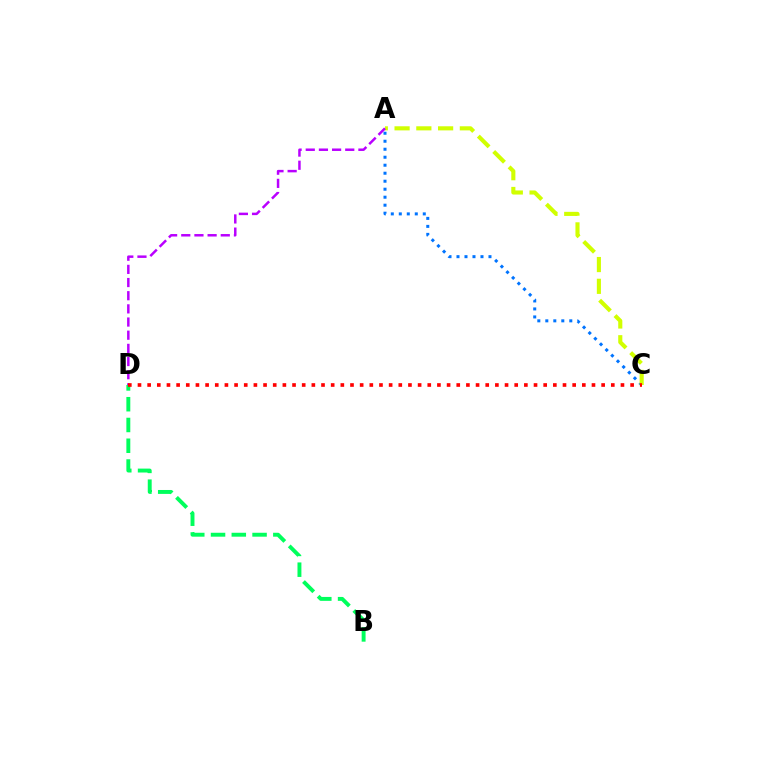{('A', 'C'): [{'color': '#0074ff', 'line_style': 'dotted', 'thickness': 2.17}, {'color': '#d1ff00', 'line_style': 'dashed', 'thickness': 2.96}], ('B', 'D'): [{'color': '#00ff5c', 'line_style': 'dashed', 'thickness': 2.82}], ('A', 'D'): [{'color': '#b900ff', 'line_style': 'dashed', 'thickness': 1.79}], ('C', 'D'): [{'color': '#ff0000', 'line_style': 'dotted', 'thickness': 2.62}]}